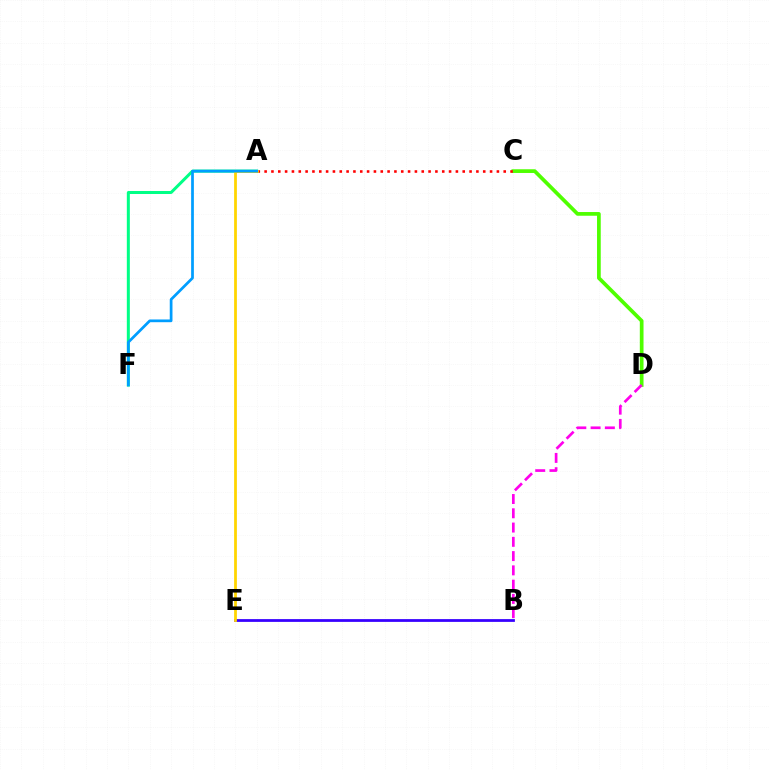{('A', 'F'): [{'color': '#00ff86', 'line_style': 'solid', 'thickness': 2.17}, {'color': '#009eff', 'line_style': 'solid', 'thickness': 1.97}], ('C', 'D'): [{'color': '#4fff00', 'line_style': 'solid', 'thickness': 2.68}], ('A', 'C'): [{'color': '#ff0000', 'line_style': 'dotted', 'thickness': 1.86}], ('B', 'E'): [{'color': '#3700ff', 'line_style': 'solid', 'thickness': 2.0}], ('A', 'E'): [{'color': '#ffd500', 'line_style': 'solid', 'thickness': 1.99}], ('B', 'D'): [{'color': '#ff00ed', 'line_style': 'dashed', 'thickness': 1.94}]}